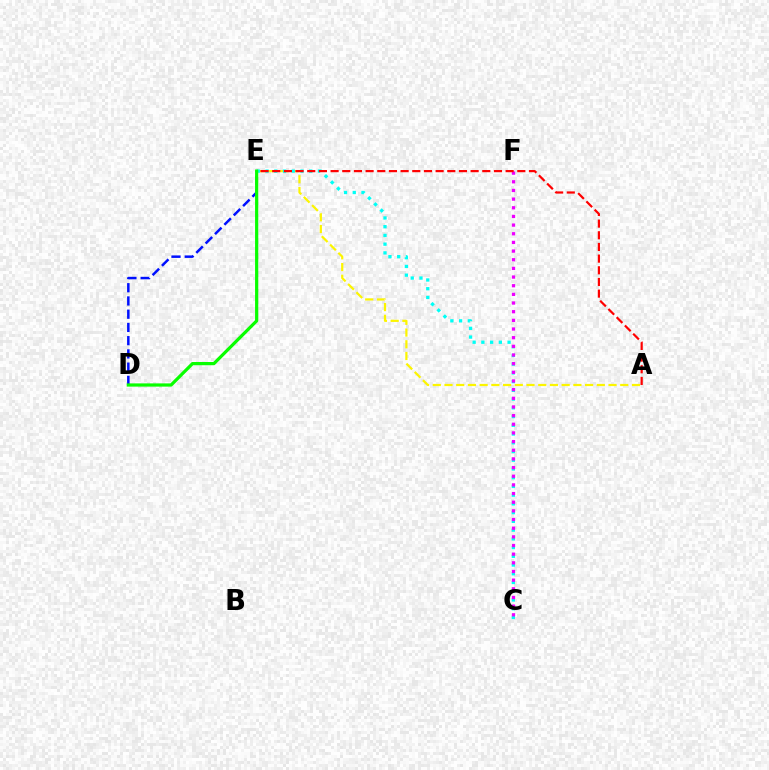{('A', 'E'): [{'color': '#fcf500', 'line_style': 'dashed', 'thickness': 1.59}, {'color': '#ff0000', 'line_style': 'dashed', 'thickness': 1.59}], ('C', 'E'): [{'color': '#00fff6', 'line_style': 'dotted', 'thickness': 2.37}], ('C', 'F'): [{'color': '#ee00ff', 'line_style': 'dotted', 'thickness': 2.35}], ('D', 'E'): [{'color': '#0010ff', 'line_style': 'dashed', 'thickness': 1.8}, {'color': '#08ff00', 'line_style': 'solid', 'thickness': 2.32}]}